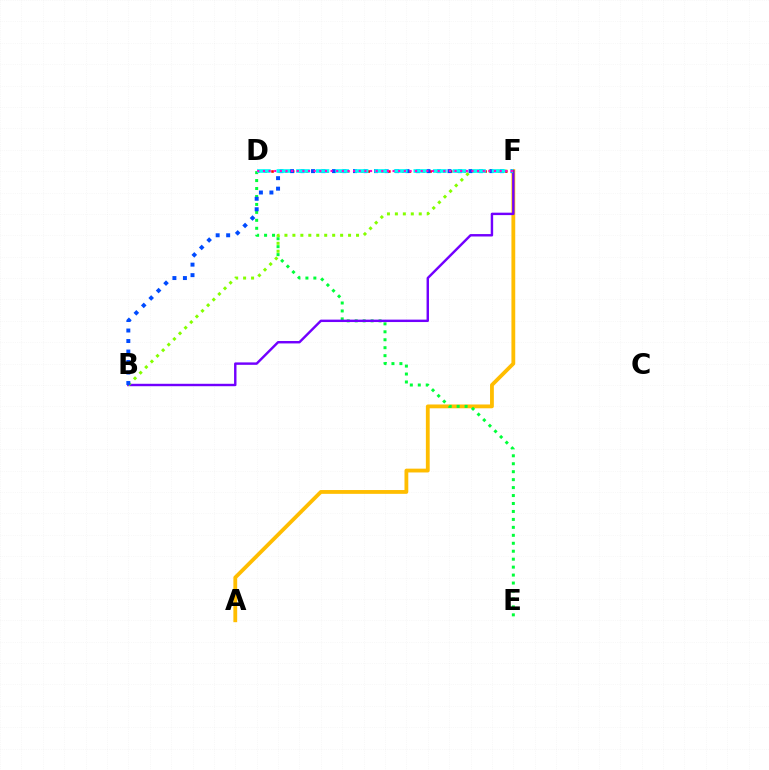{('A', 'F'): [{'color': '#ffbd00', 'line_style': 'solid', 'thickness': 2.74}], ('D', 'E'): [{'color': '#00ff39', 'line_style': 'dotted', 'thickness': 2.16}], ('B', 'F'): [{'color': '#7200ff', 'line_style': 'solid', 'thickness': 1.74}, {'color': '#84ff00', 'line_style': 'dotted', 'thickness': 2.16}, {'color': '#004bff', 'line_style': 'dotted', 'thickness': 2.85}], ('D', 'F'): [{'color': '#ff0000', 'line_style': 'dotted', 'thickness': 1.87}, {'color': '#00fff6', 'line_style': 'dashed', 'thickness': 2.66}, {'color': '#ff00cf', 'line_style': 'dotted', 'thickness': 1.53}]}